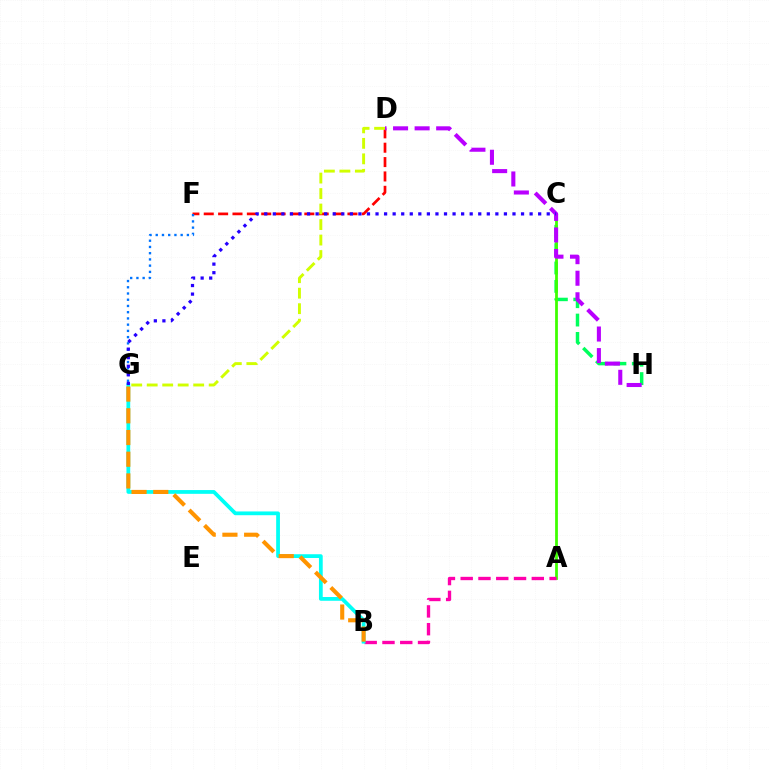{('C', 'H'): [{'color': '#00ff5c', 'line_style': 'dashed', 'thickness': 2.49}], ('A', 'C'): [{'color': '#3dff00', 'line_style': 'solid', 'thickness': 1.99}], ('D', 'F'): [{'color': '#ff0000', 'line_style': 'dashed', 'thickness': 1.95}], ('D', 'H'): [{'color': '#b900ff', 'line_style': 'dashed', 'thickness': 2.93}], ('F', 'G'): [{'color': '#0074ff', 'line_style': 'dotted', 'thickness': 1.69}], ('A', 'B'): [{'color': '#ff00ac', 'line_style': 'dashed', 'thickness': 2.42}], ('B', 'G'): [{'color': '#00fff6', 'line_style': 'solid', 'thickness': 2.71}, {'color': '#ff9400', 'line_style': 'dashed', 'thickness': 2.95}], ('C', 'G'): [{'color': '#2500ff', 'line_style': 'dotted', 'thickness': 2.33}], ('D', 'G'): [{'color': '#d1ff00', 'line_style': 'dashed', 'thickness': 2.11}]}